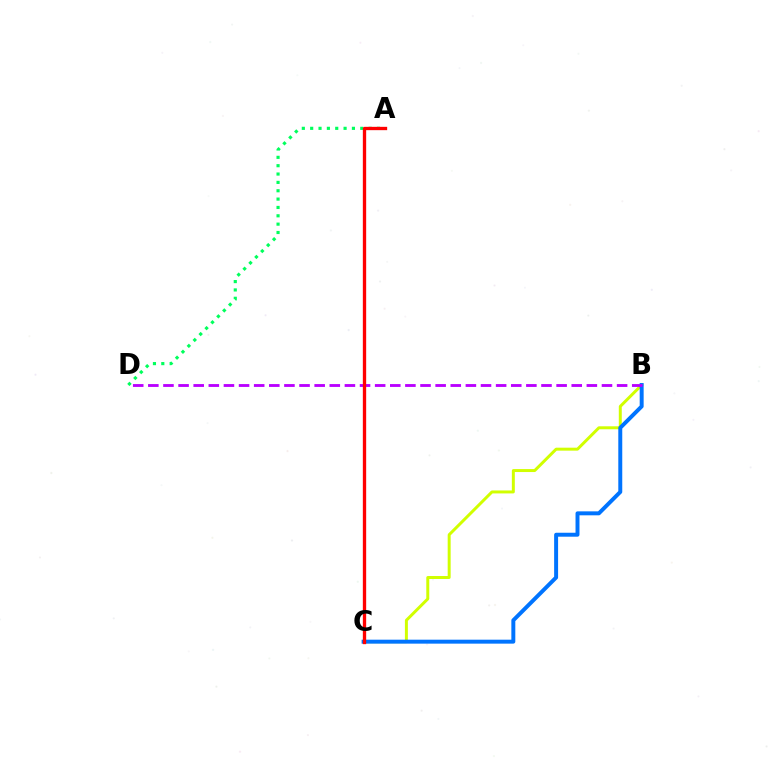{('B', 'C'): [{'color': '#d1ff00', 'line_style': 'solid', 'thickness': 2.14}, {'color': '#0074ff', 'line_style': 'solid', 'thickness': 2.85}], ('A', 'D'): [{'color': '#00ff5c', 'line_style': 'dotted', 'thickness': 2.27}], ('B', 'D'): [{'color': '#b900ff', 'line_style': 'dashed', 'thickness': 2.05}], ('A', 'C'): [{'color': '#ff0000', 'line_style': 'solid', 'thickness': 2.4}]}